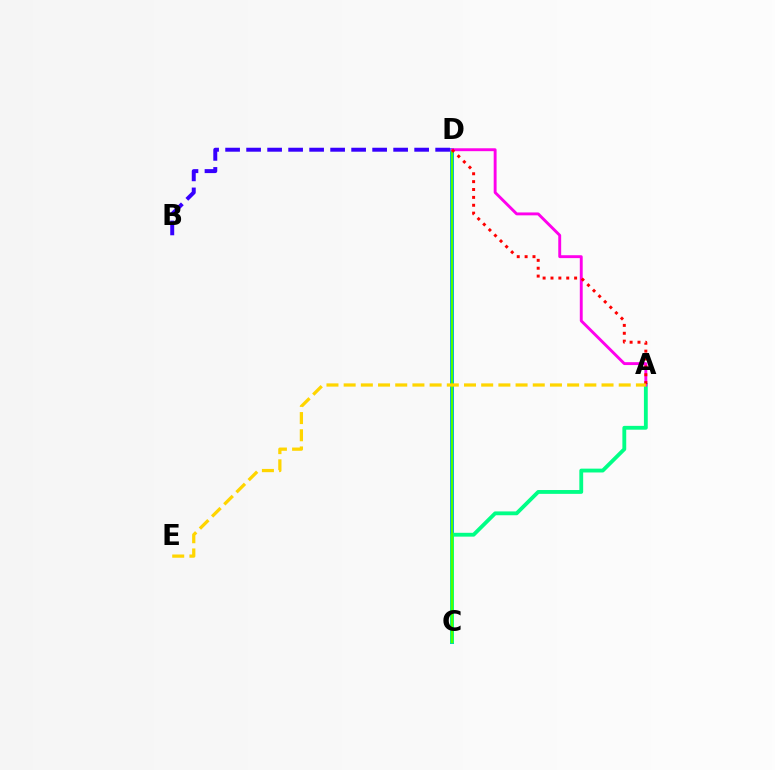{('C', 'D'): [{'color': '#009eff', 'line_style': 'solid', 'thickness': 2.87}, {'color': '#4fff00', 'line_style': 'solid', 'thickness': 1.65}], ('A', 'C'): [{'color': '#00ff86', 'line_style': 'solid', 'thickness': 2.76}], ('A', 'D'): [{'color': '#ff00ed', 'line_style': 'solid', 'thickness': 2.08}, {'color': '#ff0000', 'line_style': 'dotted', 'thickness': 2.14}], ('A', 'E'): [{'color': '#ffd500', 'line_style': 'dashed', 'thickness': 2.34}], ('B', 'D'): [{'color': '#3700ff', 'line_style': 'dashed', 'thickness': 2.85}]}